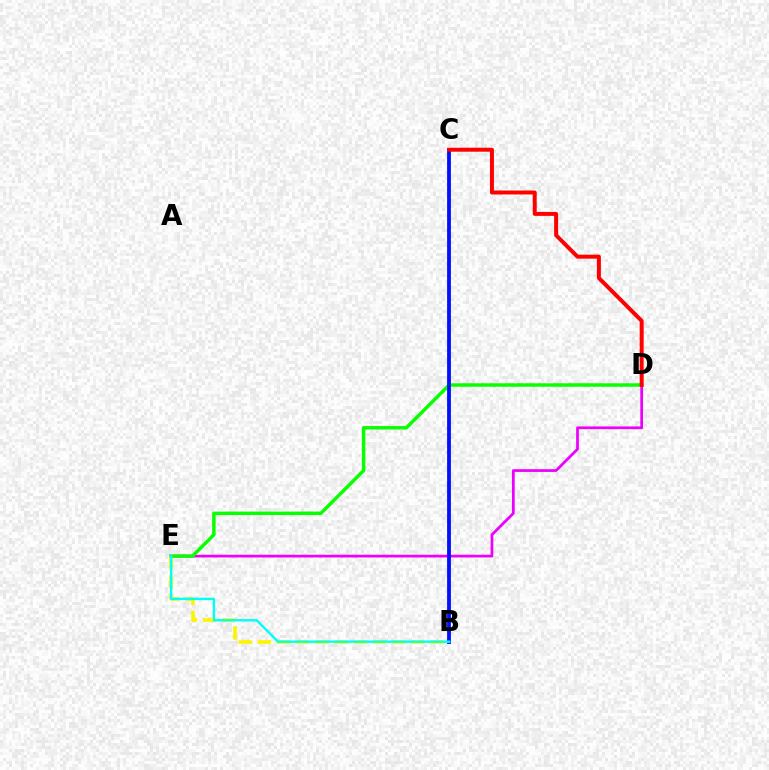{('D', 'E'): [{'color': '#ee00ff', 'line_style': 'solid', 'thickness': 1.97}, {'color': '#08ff00', 'line_style': 'solid', 'thickness': 2.48}], ('B', 'E'): [{'color': '#fcf500', 'line_style': 'dashed', 'thickness': 2.61}, {'color': '#00fff6', 'line_style': 'solid', 'thickness': 1.72}], ('B', 'C'): [{'color': '#0010ff', 'line_style': 'solid', 'thickness': 2.74}], ('C', 'D'): [{'color': '#ff0000', 'line_style': 'solid', 'thickness': 2.86}]}